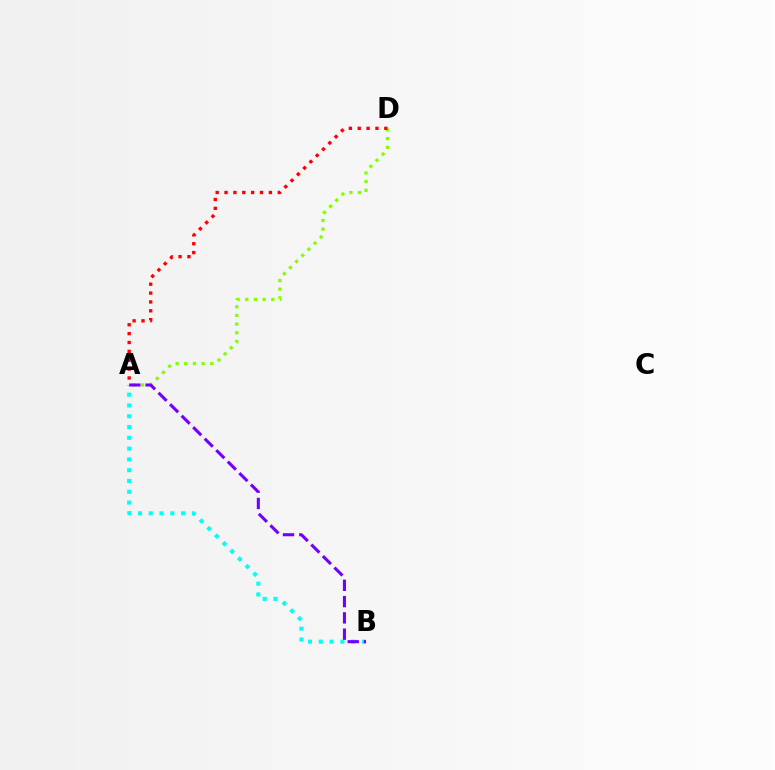{('A', 'D'): [{'color': '#84ff00', 'line_style': 'dotted', 'thickness': 2.35}, {'color': '#ff0000', 'line_style': 'dotted', 'thickness': 2.41}], ('A', 'B'): [{'color': '#00fff6', 'line_style': 'dotted', 'thickness': 2.93}, {'color': '#7200ff', 'line_style': 'dashed', 'thickness': 2.21}]}